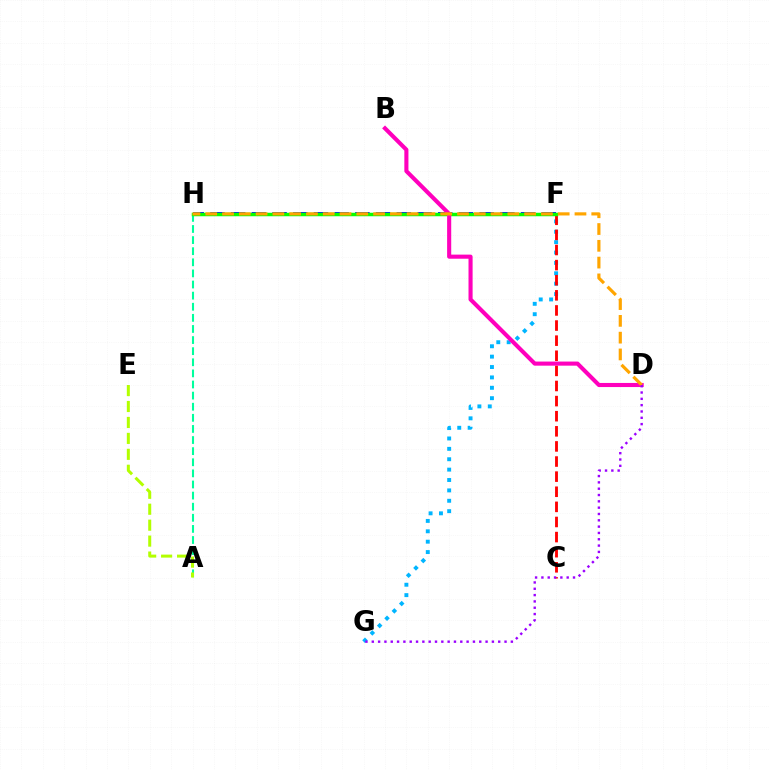{('A', 'H'): [{'color': '#00ff9d', 'line_style': 'dashed', 'thickness': 1.51}], ('F', 'G'): [{'color': '#00b5ff', 'line_style': 'dotted', 'thickness': 2.82}], ('F', 'H'): [{'color': '#0010ff', 'line_style': 'dashed', 'thickness': 2.81}, {'color': '#08ff00', 'line_style': 'solid', 'thickness': 2.51}], ('C', 'F'): [{'color': '#ff0000', 'line_style': 'dashed', 'thickness': 2.05}], ('A', 'E'): [{'color': '#b3ff00', 'line_style': 'dashed', 'thickness': 2.17}], ('B', 'D'): [{'color': '#ff00bd', 'line_style': 'solid', 'thickness': 2.95}], ('D', 'H'): [{'color': '#ffa500', 'line_style': 'dashed', 'thickness': 2.28}], ('D', 'G'): [{'color': '#9b00ff', 'line_style': 'dotted', 'thickness': 1.72}]}